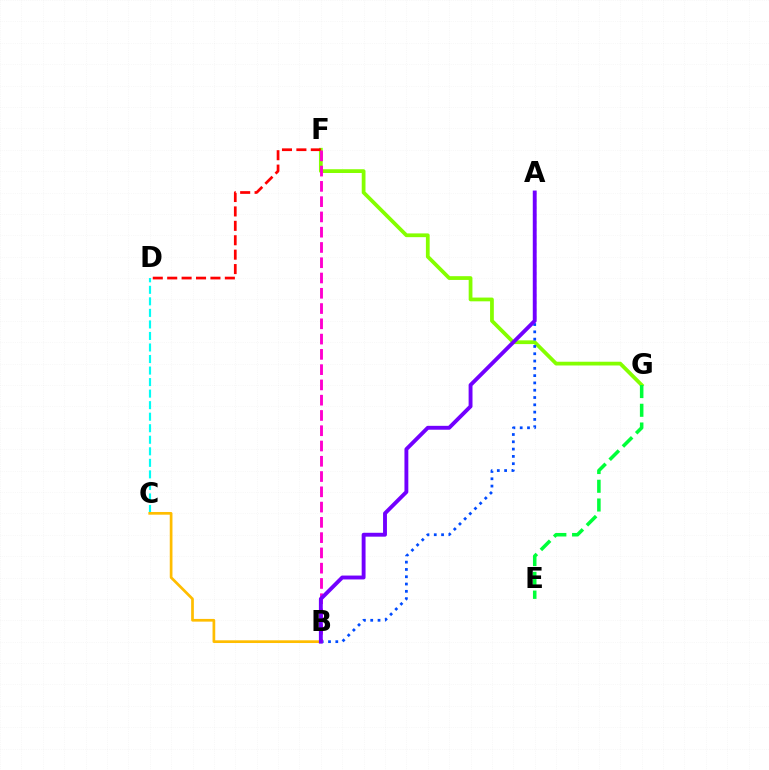{('F', 'G'): [{'color': '#84ff00', 'line_style': 'solid', 'thickness': 2.71}], ('D', 'F'): [{'color': '#ff0000', 'line_style': 'dashed', 'thickness': 1.96}], ('C', 'D'): [{'color': '#00fff6', 'line_style': 'dashed', 'thickness': 1.57}], ('A', 'B'): [{'color': '#004bff', 'line_style': 'dotted', 'thickness': 1.98}, {'color': '#7200ff', 'line_style': 'solid', 'thickness': 2.79}], ('B', 'C'): [{'color': '#ffbd00', 'line_style': 'solid', 'thickness': 1.95}], ('E', 'G'): [{'color': '#00ff39', 'line_style': 'dashed', 'thickness': 2.55}], ('B', 'F'): [{'color': '#ff00cf', 'line_style': 'dashed', 'thickness': 2.07}]}